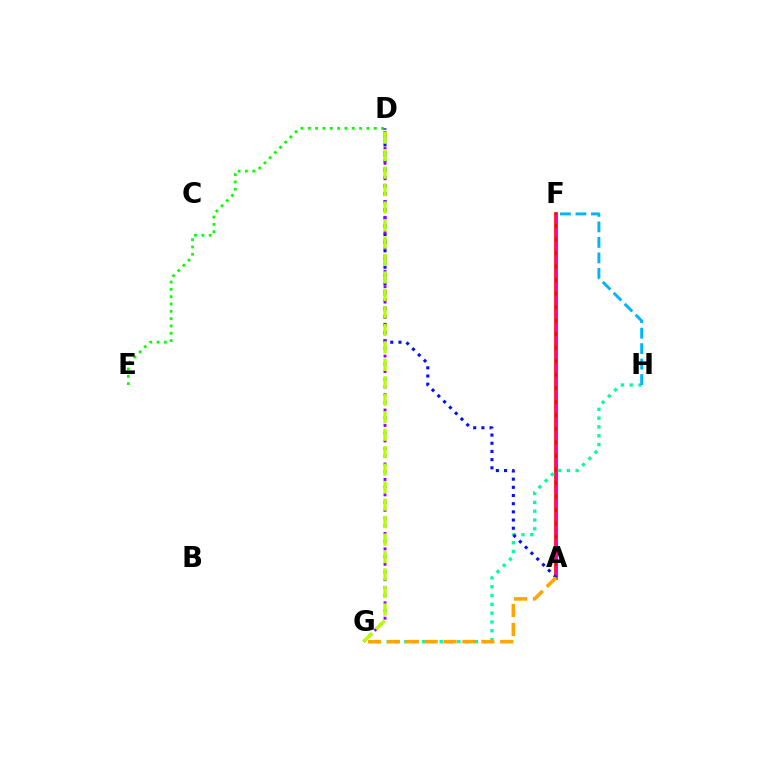{('A', 'F'): [{'color': '#ff0000', 'line_style': 'solid', 'thickness': 2.64}, {'color': '#ff00bd', 'line_style': 'dashed', 'thickness': 1.84}], ('G', 'H'): [{'color': '#00ff9d', 'line_style': 'dotted', 'thickness': 2.39}], ('D', 'E'): [{'color': '#08ff00', 'line_style': 'dotted', 'thickness': 1.99}], ('A', 'D'): [{'color': '#0010ff', 'line_style': 'dotted', 'thickness': 2.22}], ('A', 'G'): [{'color': '#ffa500', 'line_style': 'dashed', 'thickness': 2.57}], ('D', 'G'): [{'color': '#9b00ff', 'line_style': 'dotted', 'thickness': 2.09}, {'color': '#b3ff00', 'line_style': 'dashed', 'thickness': 2.37}], ('F', 'H'): [{'color': '#00b5ff', 'line_style': 'dashed', 'thickness': 2.1}]}